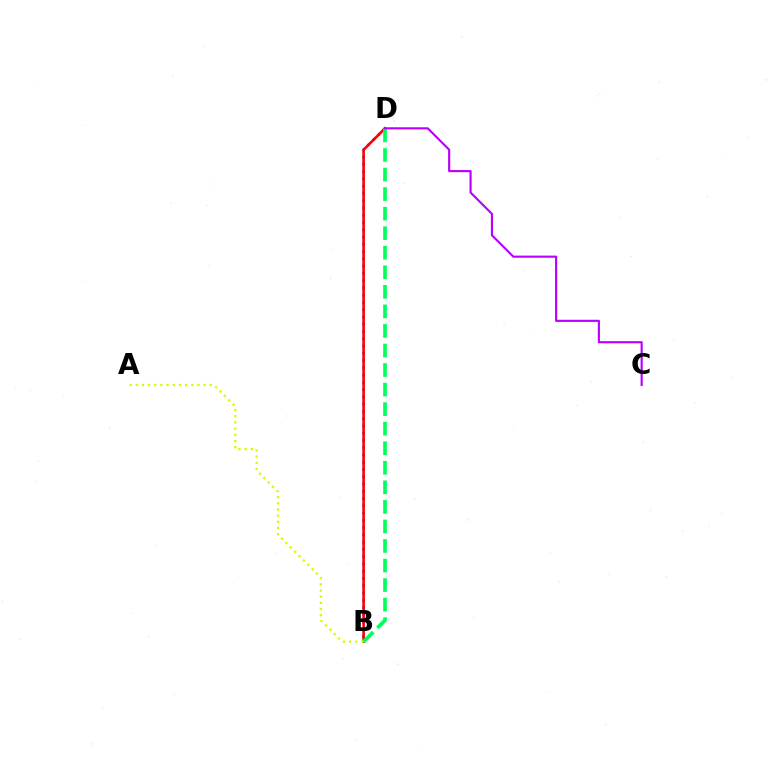{('B', 'D'): [{'color': '#0074ff', 'line_style': 'dotted', 'thickness': 1.97}, {'color': '#ff0000', 'line_style': 'solid', 'thickness': 1.88}, {'color': '#00ff5c', 'line_style': 'dashed', 'thickness': 2.66}], ('C', 'D'): [{'color': '#b900ff', 'line_style': 'solid', 'thickness': 1.54}], ('A', 'B'): [{'color': '#d1ff00', 'line_style': 'dotted', 'thickness': 1.68}]}